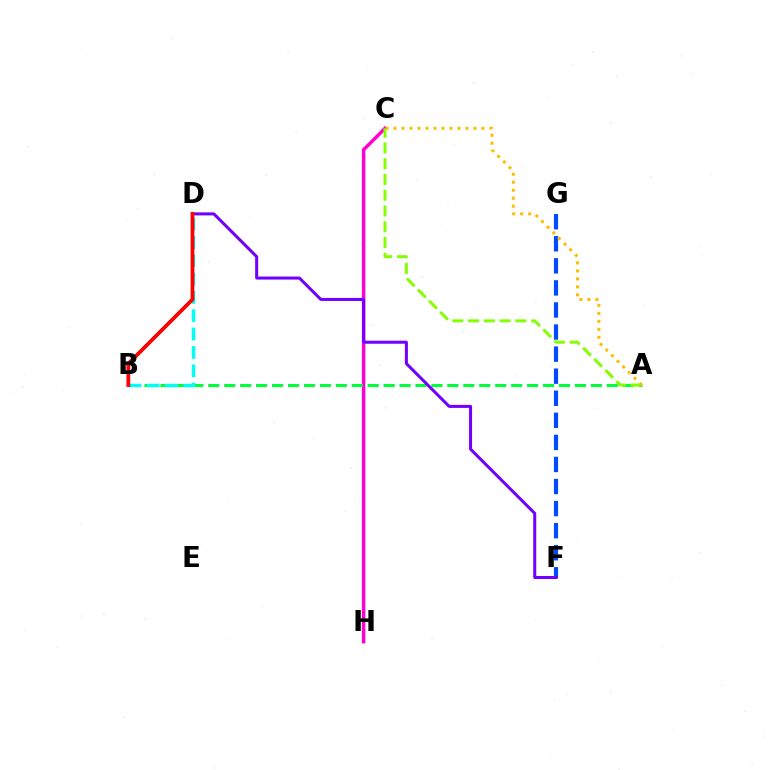{('C', 'H'): [{'color': '#ff00cf', 'line_style': 'solid', 'thickness': 2.49}], ('A', 'B'): [{'color': '#00ff39', 'line_style': 'dashed', 'thickness': 2.17}], ('B', 'D'): [{'color': '#00fff6', 'line_style': 'dashed', 'thickness': 2.49}, {'color': '#ff0000', 'line_style': 'solid', 'thickness': 2.71}], ('F', 'G'): [{'color': '#004bff', 'line_style': 'dashed', 'thickness': 3.0}], ('D', 'F'): [{'color': '#7200ff', 'line_style': 'solid', 'thickness': 2.18}], ('A', 'C'): [{'color': '#84ff00', 'line_style': 'dashed', 'thickness': 2.14}, {'color': '#ffbd00', 'line_style': 'dotted', 'thickness': 2.17}]}